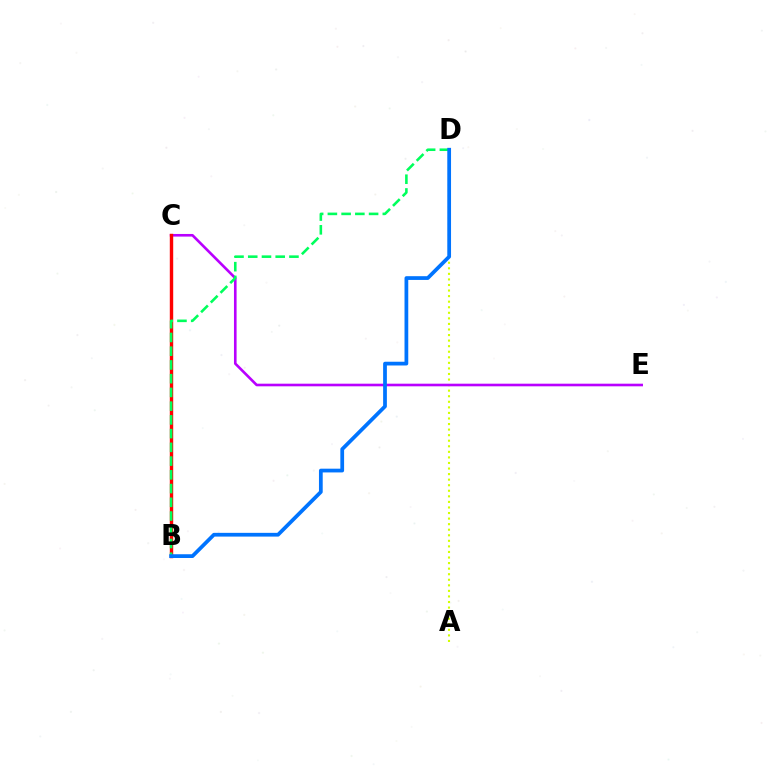{('A', 'D'): [{'color': '#d1ff00', 'line_style': 'dotted', 'thickness': 1.51}], ('C', 'E'): [{'color': '#b900ff', 'line_style': 'solid', 'thickness': 1.89}], ('B', 'C'): [{'color': '#ff0000', 'line_style': 'solid', 'thickness': 2.45}], ('B', 'D'): [{'color': '#00ff5c', 'line_style': 'dashed', 'thickness': 1.87}, {'color': '#0074ff', 'line_style': 'solid', 'thickness': 2.7}]}